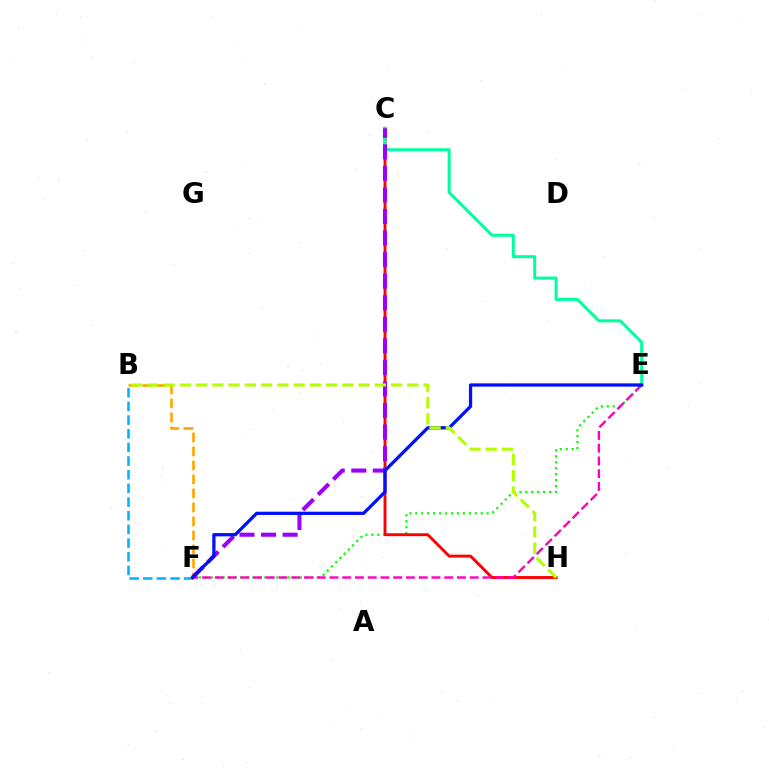{('E', 'F'): [{'color': '#08ff00', 'line_style': 'dotted', 'thickness': 1.61}, {'color': '#ff00bd', 'line_style': 'dashed', 'thickness': 1.73}, {'color': '#0010ff', 'line_style': 'solid', 'thickness': 2.35}], ('B', 'F'): [{'color': '#ffa500', 'line_style': 'dashed', 'thickness': 1.9}, {'color': '#00b5ff', 'line_style': 'dashed', 'thickness': 1.86}], ('C', 'H'): [{'color': '#ff0000', 'line_style': 'solid', 'thickness': 2.08}], ('C', 'E'): [{'color': '#00ff9d', 'line_style': 'solid', 'thickness': 2.16}], ('C', 'F'): [{'color': '#9b00ff', 'line_style': 'dashed', 'thickness': 2.93}], ('B', 'H'): [{'color': '#b3ff00', 'line_style': 'dashed', 'thickness': 2.21}]}